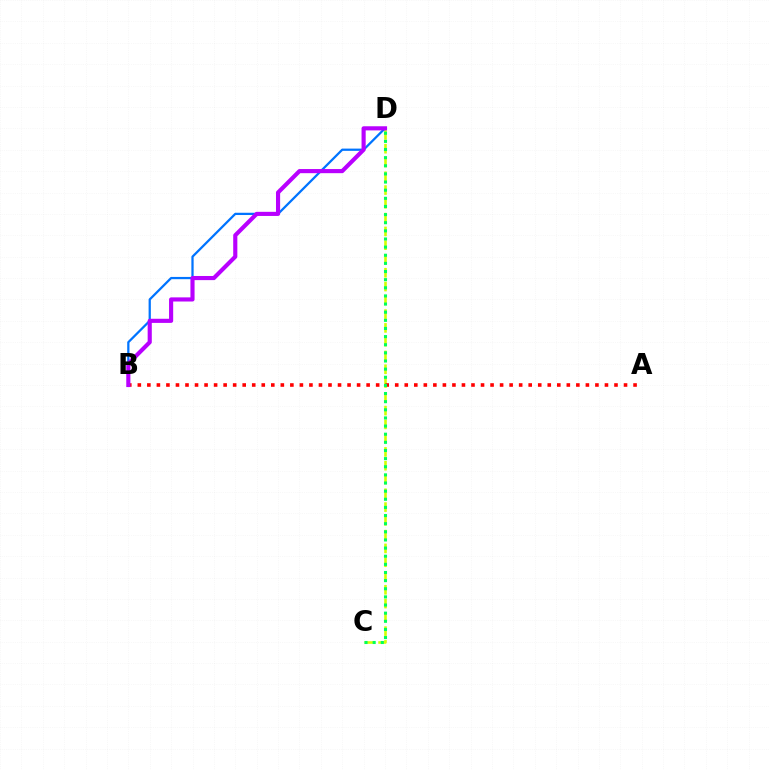{('C', 'D'): [{'color': '#d1ff00', 'line_style': 'dashed', 'thickness': 1.87}, {'color': '#00ff5c', 'line_style': 'dotted', 'thickness': 2.21}], ('B', 'D'): [{'color': '#0074ff', 'line_style': 'solid', 'thickness': 1.62}, {'color': '#b900ff', 'line_style': 'solid', 'thickness': 2.97}], ('A', 'B'): [{'color': '#ff0000', 'line_style': 'dotted', 'thickness': 2.59}]}